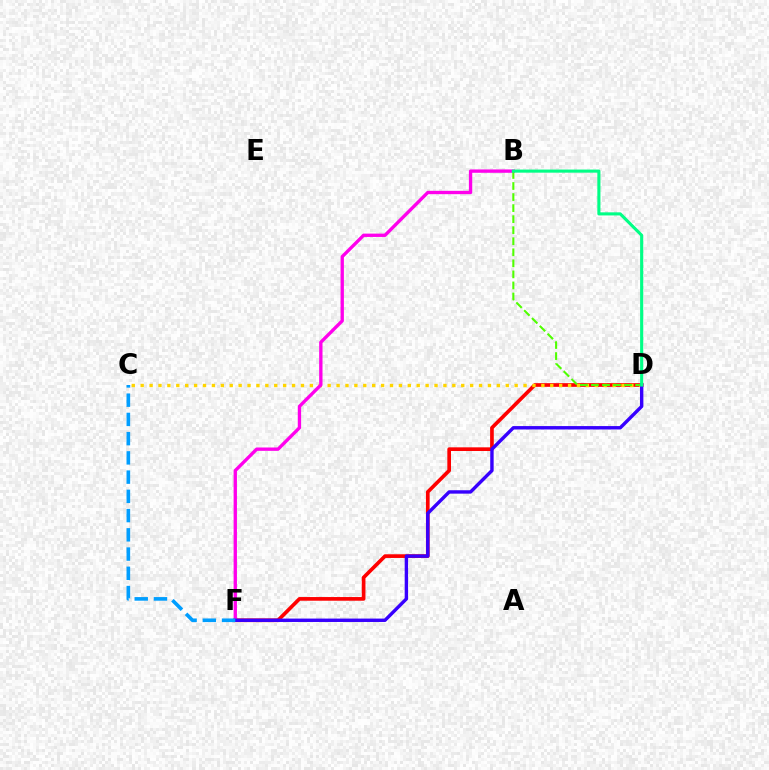{('D', 'F'): [{'color': '#ff0000', 'line_style': 'solid', 'thickness': 2.64}, {'color': '#3700ff', 'line_style': 'solid', 'thickness': 2.45}], ('C', 'D'): [{'color': '#ffd500', 'line_style': 'dotted', 'thickness': 2.42}], ('B', 'F'): [{'color': '#ff00ed', 'line_style': 'solid', 'thickness': 2.41}], ('B', 'D'): [{'color': '#4fff00', 'line_style': 'dashed', 'thickness': 1.5}, {'color': '#00ff86', 'line_style': 'solid', 'thickness': 2.24}], ('C', 'F'): [{'color': '#009eff', 'line_style': 'dashed', 'thickness': 2.61}]}